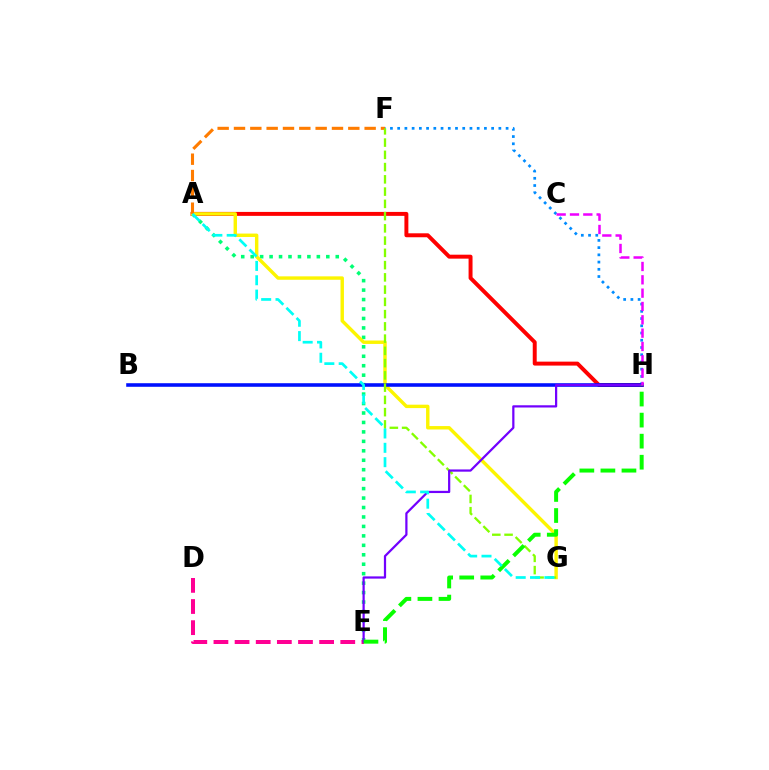{('A', 'H'): [{'color': '#ff0000', 'line_style': 'solid', 'thickness': 2.85}], ('A', 'E'): [{'color': '#00ff74', 'line_style': 'dotted', 'thickness': 2.57}], ('F', 'H'): [{'color': '#008cff', 'line_style': 'dotted', 'thickness': 1.96}], ('A', 'G'): [{'color': '#fcf500', 'line_style': 'solid', 'thickness': 2.46}, {'color': '#00fff6', 'line_style': 'dashed', 'thickness': 1.95}], ('D', 'E'): [{'color': '#ff0094', 'line_style': 'dashed', 'thickness': 2.87}], ('A', 'F'): [{'color': '#ff7c00', 'line_style': 'dashed', 'thickness': 2.22}], ('B', 'H'): [{'color': '#0010ff', 'line_style': 'solid', 'thickness': 2.58}], ('F', 'G'): [{'color': '#84ff00', 'line_style': 'dashed', 'thickness': 1.66}], ('E', 'H'): [{'color': '#7200ff', 'line_style': 'solid', 'thickness': 1.61}, {'color': '#08ff00', 'line_style': 'dashed', 'thickness': 2.86}], ('C', 'H'): [{'color': '#ee00ff', 'line_style': 'dashed', 'thickness': 1.81}]}